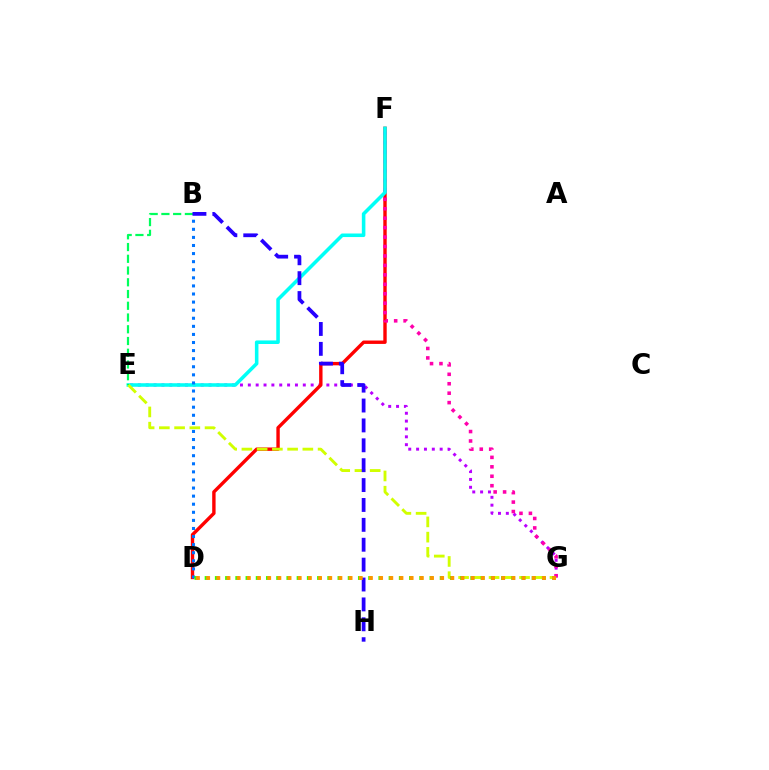{('E', 'G'): [{'color': '#b900ff', 'line_style': 'dotted', 'thickness': 2.13}, {'color': '#d1ff00', 'line_style': 'dashed', 'thickness': 2.07}], ('D', 'F'): [{'color': '#ff0000', 'line_style': 'solid', 'thickness': 2.44}], ('F', 'G'): [{'color': '#ff00ac', 'line_style': 'dotted', 'thickness': 2.57}], ('E', 'F'): [{'color': '#00fff6', 'line_style': 'solid', 'thickness': 2.56}], ('B', 'D'): [{'color': '#0074ff', 'line_style': 'dotted', 'thickness': 2.2}], ('D', 'G'): [{'color': '#3dff00', 'line_style': 'dotted', 'thickness': 2.78}, {'color': '#ff9400', 'line_style': 'dotted', 'thickness': 2.76}], ('B', 'E'): [{'color': '#00ff5c', 'line_style': 'dashed', 'thickness': 1.6}], ('B', 'H'): [{'color': '#2500ff', 'line_style': 'dashed', 'thickness': 2.7}]}